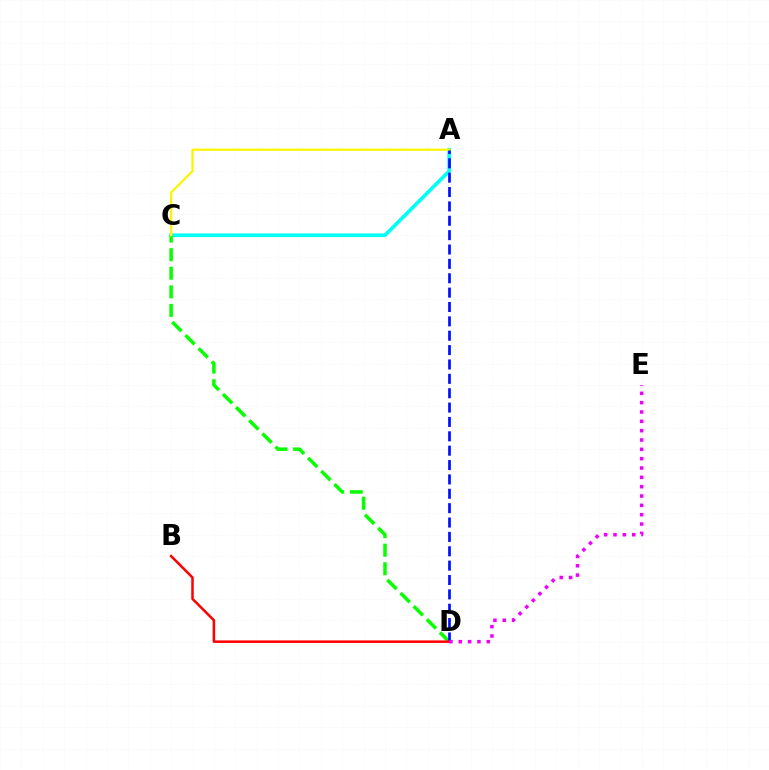{('A', 'C'): [{'color': '#00fff6', 'line_style': 'solid', 'thickness': 2.64}, {'color': '#fcf500', 'line_style': 'solid', 'thickness': 1.62}], ('C', 'D'): [{'color': '#08ff00', 'line_style': 'dashed', 'thickness': 2.53}], ('A', 'D'): [{'color': '#0010ff', 'line_style': 'dashed', 'thickness': 1.95}], ('B', 'D'): [{'color': '#ff0000', 'line_style': 'solid', 'thickness': 1.81}], ('D', 'E'): [{'color': '#ee00ff', 'line_style': 'dotted', 'thickness': 2.54}]}